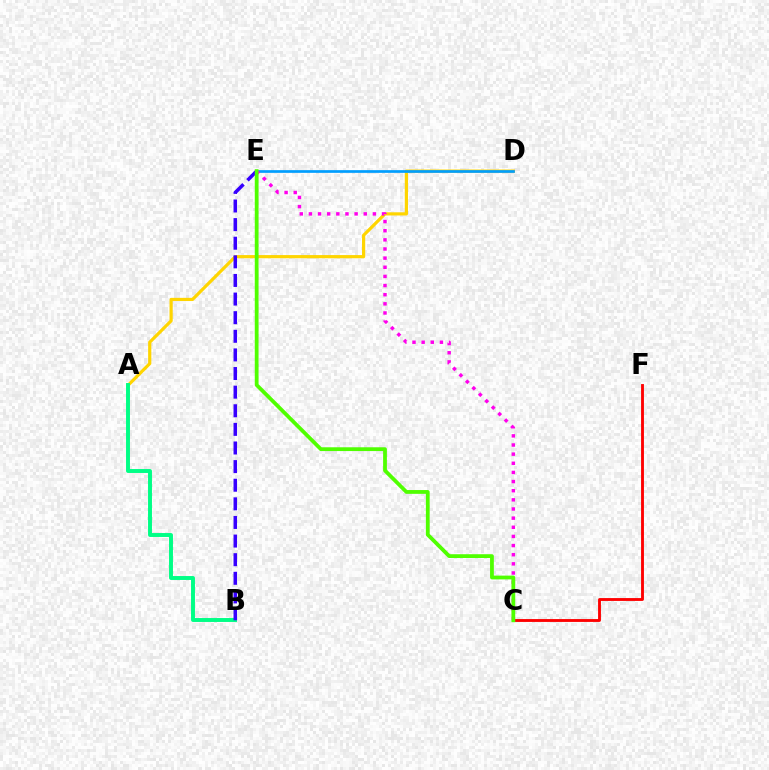{('A', 'D'): [{'color': '#ffd500', 'line_style': 'solid', 'thickness': 2.3}], ('D', 'E'): [{'color': '#009eff', 'line_style': 'solid', 'thickness': 1.94}], ('C', 'E'): [{'color': '#ff00ed', 'line_style': 'dotted', 'thickness': 2.48}, {'color': '#4fff00', 'line_style': 'solid', 'thickness': 2.73}], ('C', 'F'): [{'color': '#ff0000', 'line_style': 'solid', 'thickness': 2.06}], ('A', 'B'): [{'color': '#00ff86', 'line_style': 'solid', 'thickness': 2.83}], ('B', 'E'): [{'color': '#3700ff', 'line_style': 'dashed', 'thickness': 2.53}]}